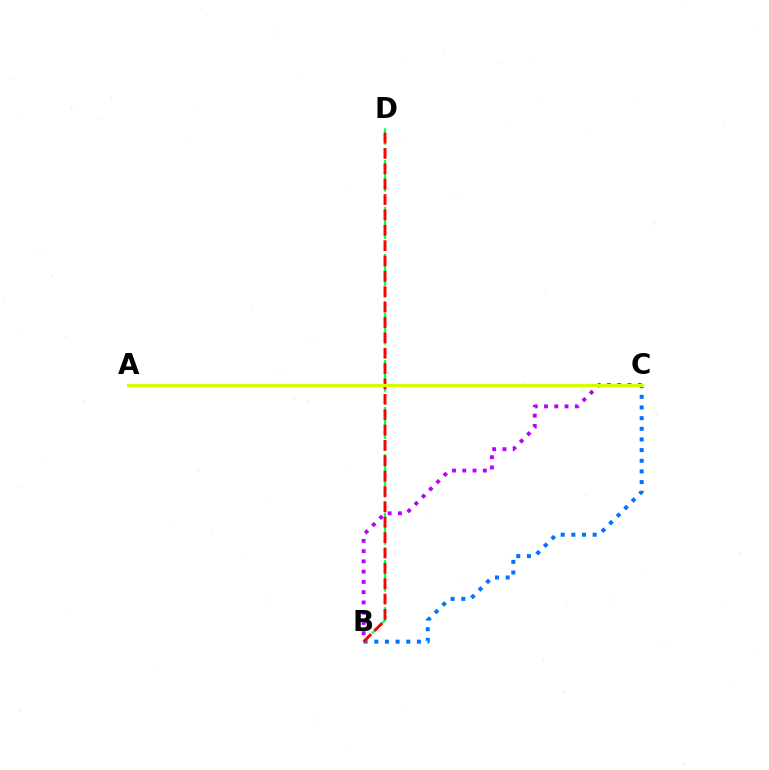{('B', 'D'): [{'color': '#00ff5c', 'line_style': 'dashed', 'thickness': 1.6}, {'color': '#ff0000', 'line_style': 'dashed', 'thickness': 2.09}], ('B', 'C'): [{'color': '#0074ff', 'line_style': 'dotted', 'thickness': 2.9}, {'color': '#b900ff', 'line_style': 'dotted', 'thickness': 2.79}], ('A', 'C'): [{'color': '#d1ff00', 'line_style': 'solid', 'thickness': 2.32}]}